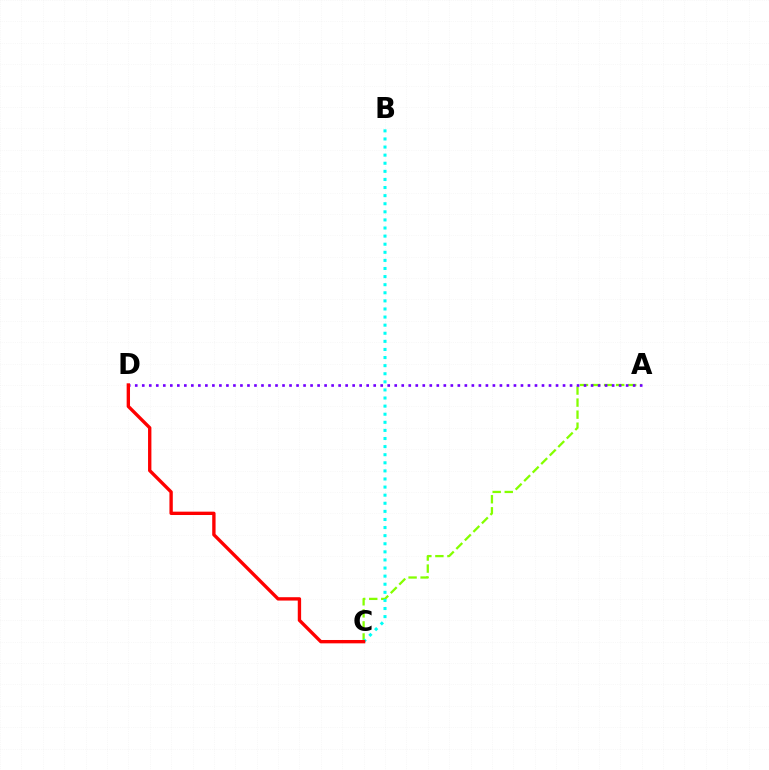{('A', 'C'): [{'color': '#84ff00', 'line_style': 'dashed', 'thickness': 1.64}], ('A', 'D'): [{'color': '#7200ff', 'line_style': 'dotted', 'thickness': 1.91}], ('B', 'C'): [{'color': '#00fff6', 'line_style': 'dotted', 'thickness': 2.2}], ('C', 'D'): [{'color': '#ff0000', 'line_style': 'solid', 'thickness': 2.42}]}